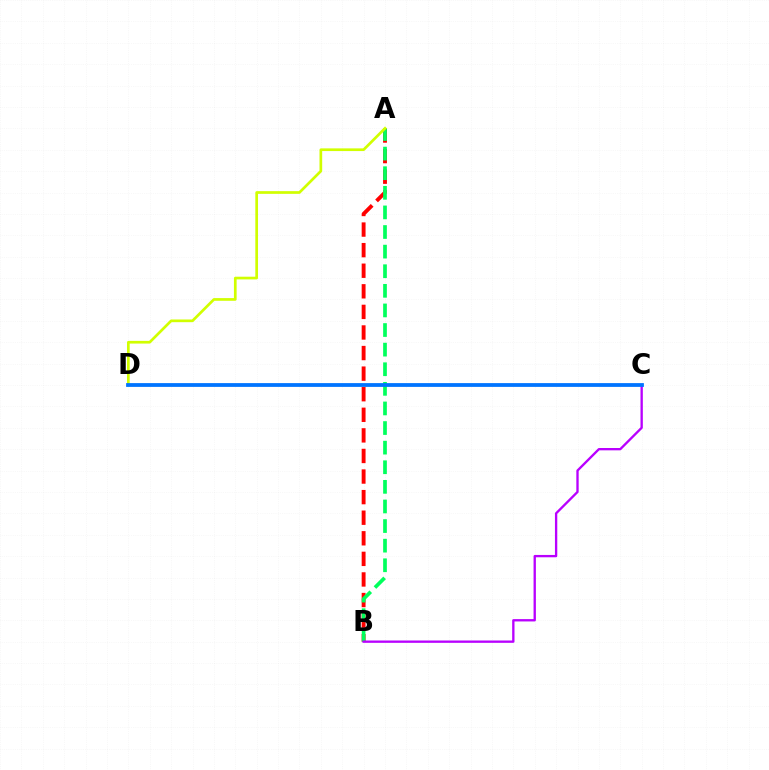{('A', 'B'): [{'color': '#ff0000', 'line_style': 'dashed', 'thickness': 2.8}, {'color': '#00ff5c', 'line_style': 'dashed', 'thickness': 2.66}], ('A', 'D'): [{'color': '#d1ff00', 'line_style': 'solid', 'thickness': 1.94}], ('B', 'C'): [{'color': '#b900ff', 'line_style': 'solid', 'thickness': 1.68}], ('C', 'D'): [{'color': '#0074ff', 'line_style': 'solid', 'thickness': 2.73}]}